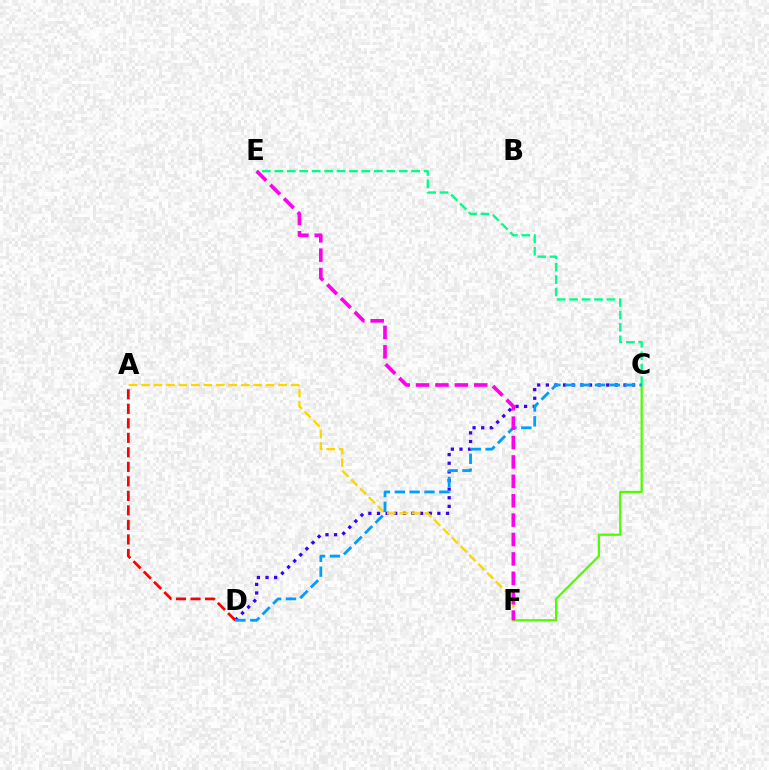{('C', 'D'): [{'color': '#3700ff', 'line_style': 'dotted', 'thickness': 2.34}, {'color': '#009eff', 'line_style': 'dashed', 'thickness': 2.02}], ('C', 'F'): [{'color': '#4fff00', 'line_style': 'solid', 'thickness': 1.64}], ('A', 'D'): [{'color': '#ff0000', 'line_style': 'dashed', 'thickness': 1.97}], ('C', 'E'): [{'color': '#00ff86', 'line_style': 'dashed', 'thickness': 1.69}], ('A', 'F'): [{'color': '#ffd500', 'line_style': 'dashed', 'thickness': 1.69}], ('E', 'F'): [{'color': '#ff00ed', 'line_style': 'dashed', 'thickness': 2.64}]}